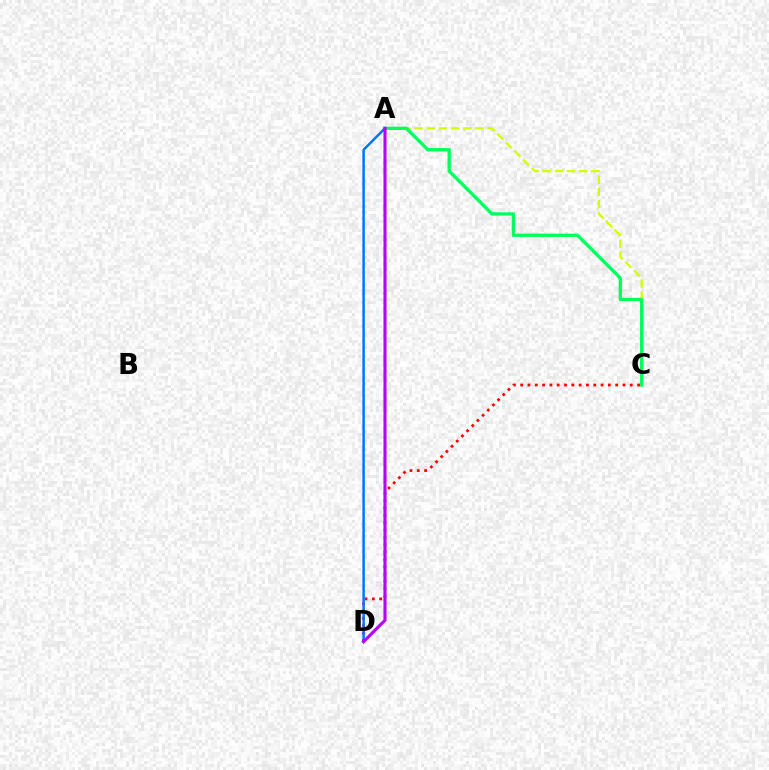{('C', 'D'): [{'color': '#ff0000', 'line_style': 'dotted', 'thickness': 1.99}], ('A', 'C'): [{'color': '#d1ff00', 'line_style': 'dashed', 'thickness': 1.65}, {'color': '#00ff5c', 'line_style': 'solid', 'thickness': 2.36}], ('A', 'D'): [{'color': '#0074ff', 'line_style': 'solid', 'thickness': 1.78}, {'color': '#b900ff', 'line_style': 'solid', 'thickness': 2.23}]}